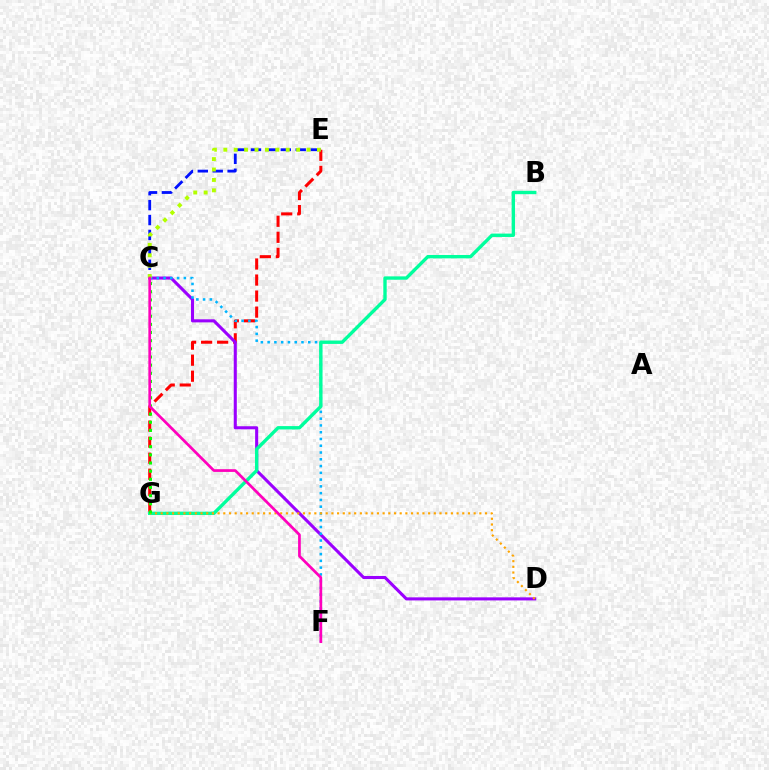{('E', 'G'): [{'color': '#ff0000', 'line_style': 'dashed', 'thickness': 2.18}], ('C', 'D'): [{'color': '#9b00ff', 'line_style': 'solid', 'thickness': 2.21}], ('C', 'F'): [{'color': '#00b5ff', 'line_style': 'dotted', 'thickness': 1.84}, {'color': '#ff00bd', 'line_style': 'solid', 'thickness': 1.96}], ('C', 'E'): [{'color': '#0010ff', 'line_style': 'dashed', 'thickness': 2.03}, {'color': '#b3ff00', 'line_style': 'dotted', 'thickness': 2.83}], ('B', 'G'): [{'color': '#00ff9d', 'line_style': 'solid', 'thickness': 2.43}], ('D', 'G'): [{'color': '#ffa500', 'line_style': 'dotted', 'thickness': 1.55}], ('C', 'G'): [{'color': '#08ff00', 'line_style': 'dotted', 'thickness': 2.22}]}